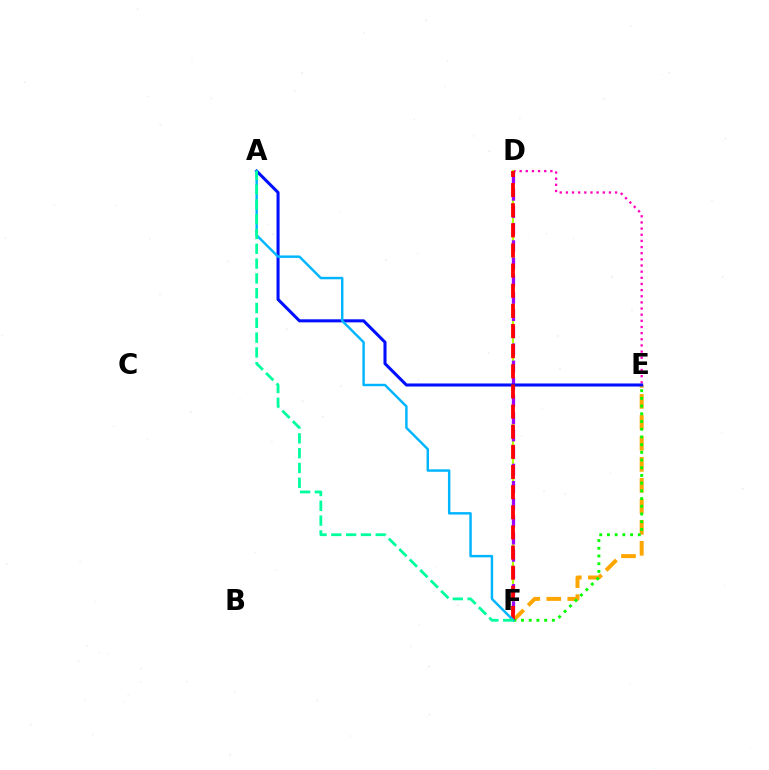{('D', 'E'): [{'color': '#ff00bd', 'line_style': 'dotted', 'thickness': 1.67}], ('D', 'F'): [{'color': '#b3ff00', 'line_style': 'solid', 'thickness': 1.55}, {'color': '#9b00ff', 'line_style': 'dashed', 'thickness': 2.34}, {'color': '#ff0000', 'line_style': 'dashed', 'thickness': 2.74}], ('E', 'F'): [{'color': '#ffa500', 'line_style': 'dashed', 'thickness': 2.85}, {'color': '#08ff00', 'line_style': 'dotted', 'thickness': 2.09}], ('A', 'E'): [{'color': '#0010ff', 'line_style': 'solid', 'thickness': 2.2}], ('A', 'F'): [{'color': '#00b5ff', 'line_style': 'solid', 'thickness': 1.76}, {'color': '#00ff9d', 'line_style': 'dashed', 'thickness': 2.01}]}